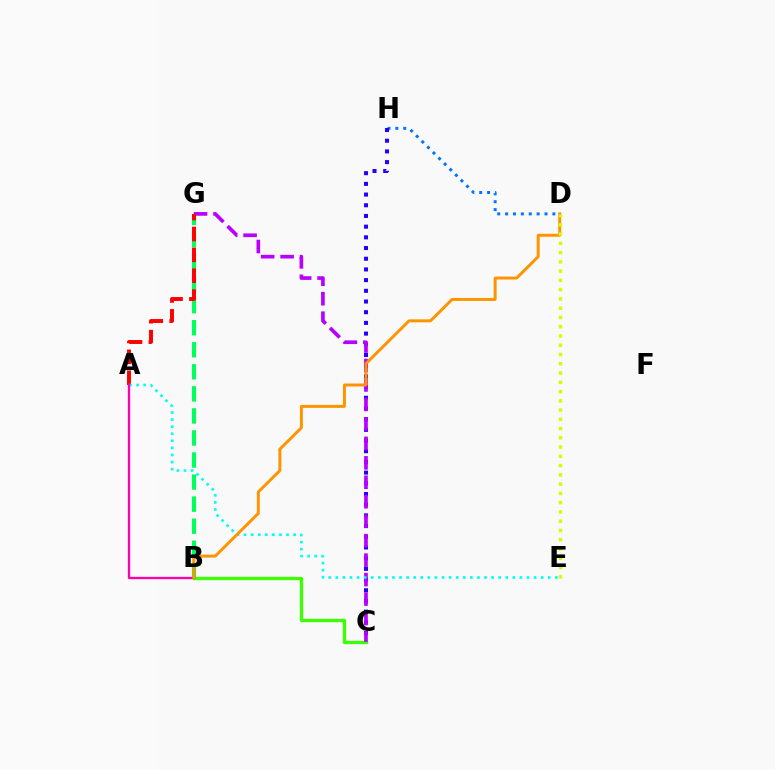{('D', 'H'): [{'color': '#0074ff', 'line_style': 'dotted', 'thickness': 2.14}], ('B', 'C'): [{'color': '#3dff00', 'line_style': 'solid', 'thickness': 2.38}], ('C', 'H'): [{'color': '#2500ff', 'line_style': 'dotted', 'thickness': 2.91}], ('B', 'G'): [{'color': '#00ff5c', 'line_style': 'dashed', 'thickness': 3.0}], ('C', 'G'): [{'color': '#b900ff', 'line_style': 'dashed', 'thickness': 2.64}], ('A', 'G'): [{'color': '#ff0000', 'line_style': 'dashed', 'thickness': 2.84}], ('A', 'E'): [{'color': '#00fff6', 'line_style': 'dotted', 'thickness': 1.92}], ('A', 'B'): [{'color': '#ff00ac', 'line_style': 'solid', 'thickness': 1.67}], ('B', 'D'): [{'color': '#ff9400', 'line_style': 'solid', 'thickness': 2.14}], ('D', 'E'): [{'color': '#d1ff00', 'line_style': 'dotted', 'thickness': 2.52}]}